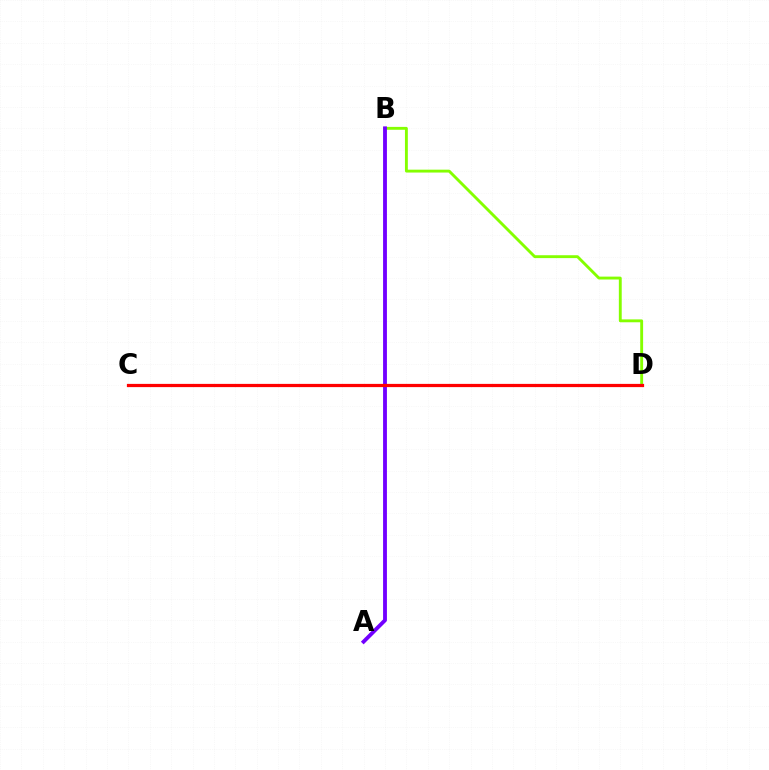{('B', 'D'): [{'color': '#84ff00', 'line_style': 'solid', 'thickness': 2.07}], ('A', 'B'): [{'color': '#7200ff', 'line_style': 'solid', 'thickness': 2.77}], ('C', 'D'): [{'color': '#00fff6', 'line_style': 'solid', 'thickness': 2.12}, {'color': '#ff0000', 'line_style': 'solid', 'thickness': 2.32}]}